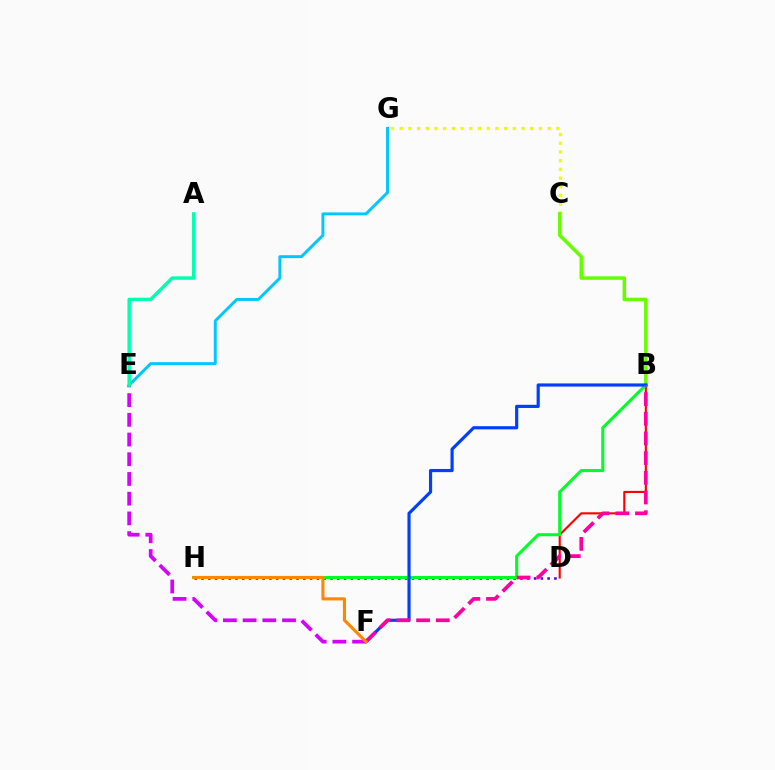{('E', 'F'): [{'color': '#d600ff', 'line_style': 'dashed', 'thickness': 2.68}], ('C', 'G'): [{'color': '#eeff00', 'line_style': 'dotted', 'thickness': 2.36}], ('B', 'D'): [{'color': '#ff0000', 'line_style': 'solid', 'thickness': 1.52}], ('E', 'G'): [{'color': '#00c7ff', 'line_style': 'solid', 'thickness': 2.12}], ('A', 'E'): [{'color': '#00ffaf', 'line_style': 'solid', 'thickness': 2.48}], ('B', 'C'): [{'color': '#66ff00', 'line_style': 'solid', 'thickness': 2.53}], ('D', 'H'): [{'color': '#4f00ff', 'line_style': 'dotted', 'thickness': 1.84}], ('B', 'H'): [{'color': '#00ff27', 'line_style': 'solid', 'thickness': 2.21}], ('B', 'F'): [{'color': '#003fff', 'line_style': 'solid', 'thickness': 2.28}, {'color': '#ff00a0', 'line_style': 'dashed', 'thickness': 2.67}], ('F', 'H'): [{'color': '#ff8800', 'line_style': 'solid', 'thickness': 2.23}]}